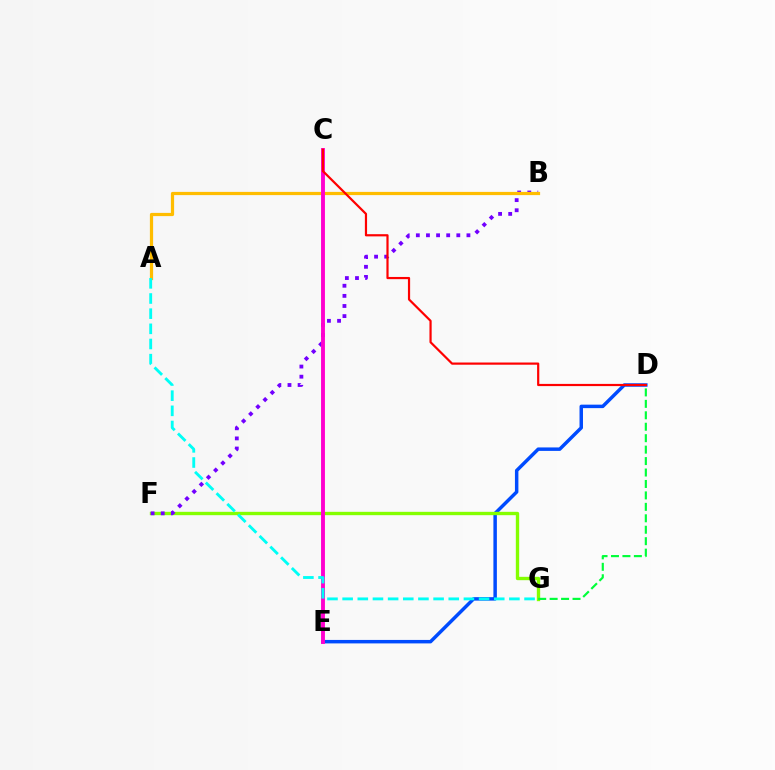{('D', 'E'): [{'color': '#004bff', 'line_style': 'solid', 'thickness': 2.5}], ('F', 'G'): [{'color': '#84ff00', 'line_style': 'solid', 'thickness': 2.41}], ('B', 'F'): [{'color': '#7200ff', 'line_style': 'dotted', 'thickness': 2.75}], ('D', 'G'): [{'color': '#00ff39', 'line_style': 'dashed', 'thickness': 1.55}], ('A', 'B'): [{'color': '#ffbd00', 'line_style': 'solid', 'thickness': 2.31}], ('C', 'E'): [{'color': '#ff00cf', 'line_style': 'solid', 'thickness': 2.8}], ('C', 'D'): [{'color': '#ff0000', 'line_style': 'solid', 'thickness': 1.58}], ('A', 'G'): [{'color': '#00fff6', 'line_style': 'dashed', 'thickness': 2.06}]}